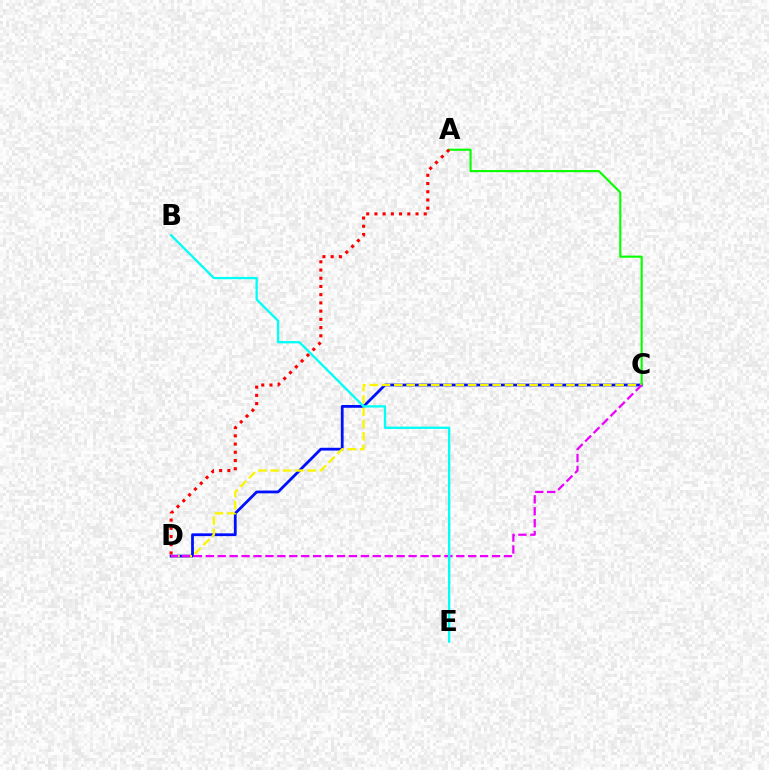{('C', 'D'): [{'color': '#0010ff', 'line_style': 'solid', 'thickness': 2.01}, {'color': '#fcf500', 'line_style': 'dashed', 'thickness': 1.67}, {'color': '#ee00ff', 'line_style': 'dashed', 'thickness': 1.62}], ('A', 'C'): [{'color': '#08ff00', 'line_style': 'solid', 'thickness': 1.53}], ('B', 'E'): [{'color': '#00fff6', 'line_style': 'solid', 'thickness': 1.66}], ('A', 'D'): [{'color': '#ff0000', 'line_style': 'dotted', 'thickness': 2.23}]}